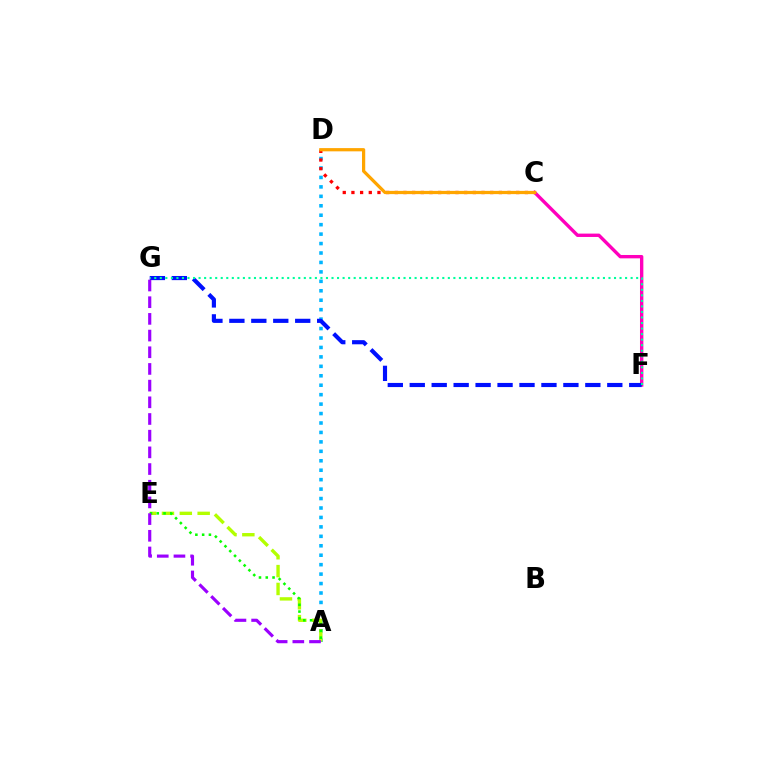{('A', 'D'): [{'color': '#00b5ff', 'line_style': 'dotted', 'thickness': 2.57}], ('C', 'D'): [{'color': '#ff0000', 'line_style': 'dotted', 'thickness': 2.36}, {'color': '#ffa500', 'line_style': 'solid', 'thickness': 2.33}], ('C', 'F'): [{'color': '#ff00bd', 'line_style': 'solid', 'thickness': 2.42}], ('A', 'E'): [{'color': '#b3ff00', 'line_style': 'dashed', 'thickness': 2.43}, {'color': '#08ff00', 'line_style': 'dotted', 'thickness': 1.84}], ('F', 'G'): [{'color': '#0010ff', 'line_style': 'dashed', 'thickness': 2.98}, {'color': '#00ff9d', 'line_style': 'dotted', 'thickness': 1.5}], ('A', 'G'): [{'color': '#9b00ff', 'line_style': 'dashed', 'thickness': 2.27}]}